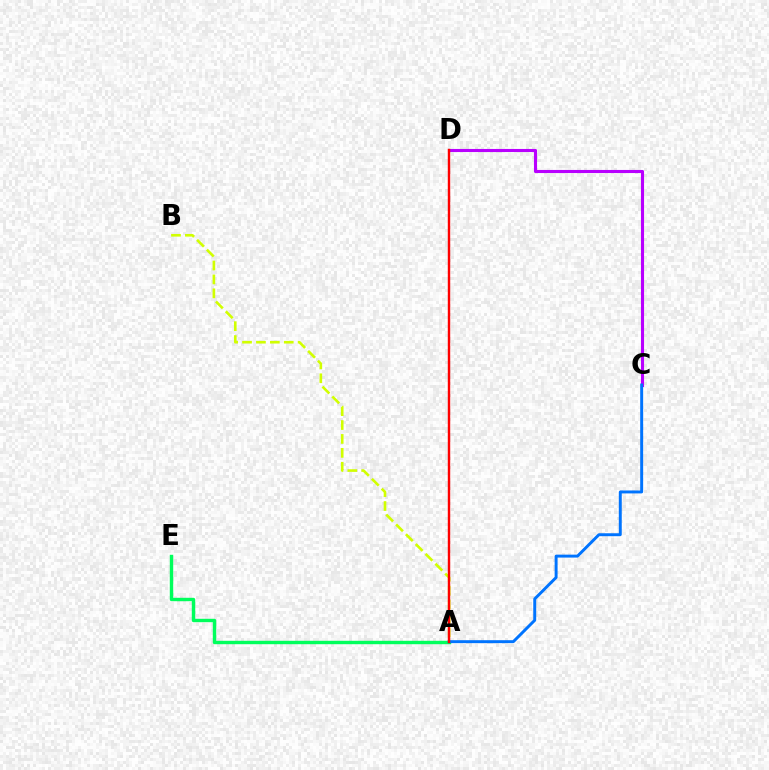{('C', 'D'): [{'color': '#b900ff', 'line_style': 'solid', 'thickness': 2.23}], ('A', 'E'): [{'color': '#00ff5c', 'line_style': 'solid', 'thickness': 2.45}], ('A', 'B'): [{'color': '#d1ff00', 'line_style': 'dashed', 'thickness': 1.89}], ('A', 'C'): [{'color': '#0074ff', 'line_style': 'solid', 'thickness': 2.12}], ('A', 'D'): [{'color': '#ff0000', 'line_style': 'solid', 'thickness': 1.75}]}